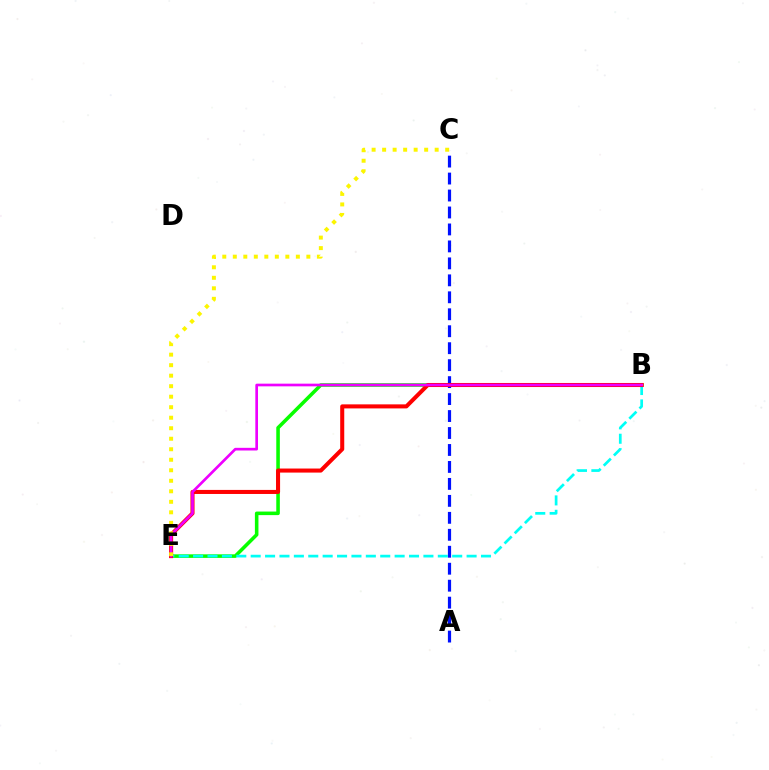{('A', 'C'): [{'color': '#0010ff', 'line_style': 'dashed', 'thickness': 2.3}], ('B', 'E'): [{'color': '#08ff00', 'line_style': 'solid', 'thickness': 2.56}, {'color': '#00fff6', 'line_style': 'dashed', 'thickness': 1.96}, {'color': '#ff0000', 'line_style': 'solid', 'thickness': 2.92}, {'color': '#ee00ff', 'line_style': 'solid', 'thickness': 1.93}], ('C', 'E'): [{'color': '#fcf500', 'line_style': 'dotted', 'thickness': 2.86}]}